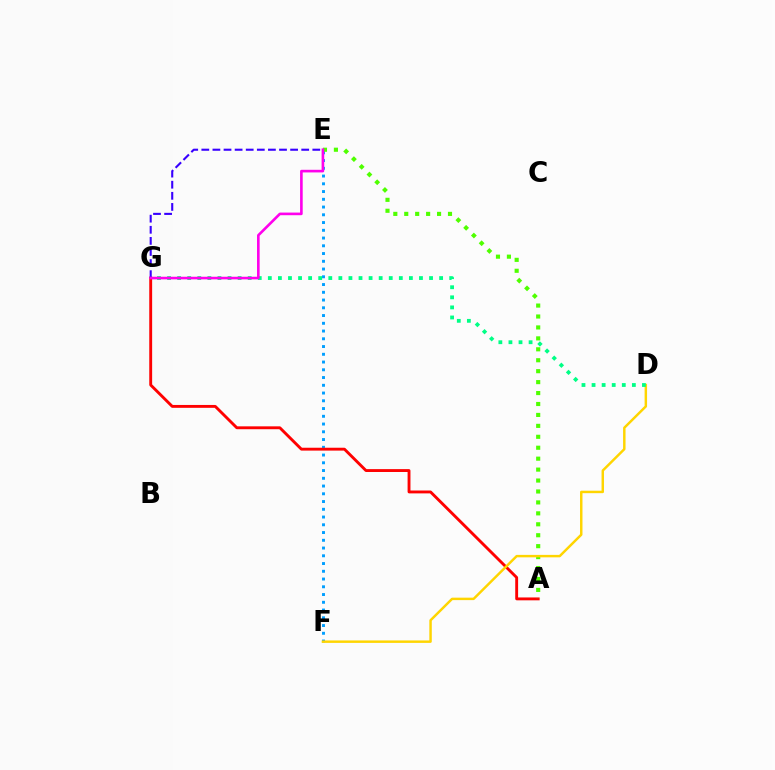{('E', 'F'): [{'color': '#009eff', 'line_style': 'dotted', 'thickness': 2.11}], ('A', 'G'): [{'color': '#ff0000', 'line_style': 'solid', 'thickness': 2.07}], ('A', 'E'): [{'color': '#4fff00', 'line_style': 'dotted', 'thickness': 2.97}], ('E', 'G'): [{'color': '#3700ff', 'line_style': 'dashed', 'thickness': 1.51}, {'color': '#ff00ed', 'line_style': 'solid', 'thickness': 1.89}], ('D', 'F'): [{'color': '#ffd500', 'line_style': 'solid', 'thickness': 1.77}], ('D', 'G'): [{'color': '#00ff86', 'line_style': 'dotted', 'thickness': 2.74}]}